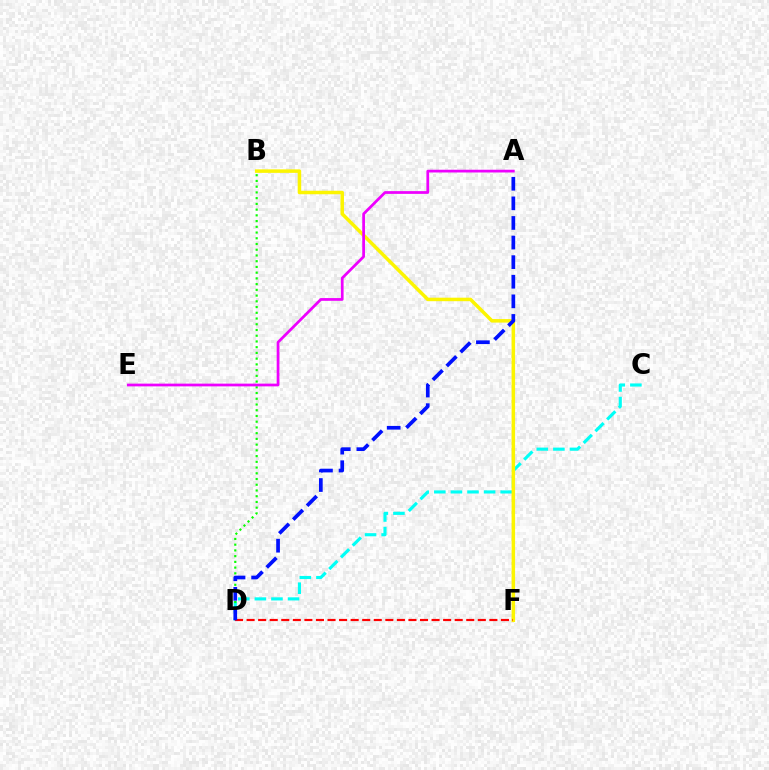{('C', 'D'): [{'color': '#00fff6', 'line_style': 'dashed', 'thickness': 2.25}], ('B', 'D'): [{'color': '#08ff00', 'line_style': 'dotted', 'thickness': 1.56}], ('B', 'F'): [{'color': '#fcf500', 'line_style': 'solid', 'thickness': 2.52}], ('A', 'E'): [{'color': '#ee00ff', 'line_style': 'solid', 'thickness': 1.97}], ('D', 'F'): [{'color': '#ff0000', 'line_style': 'dashed', 'thickness': 1.57}], ('A', 'D'): [{'color': '#0010ff', 'line_style': 'dashed', 'thickness': 2.66}]}